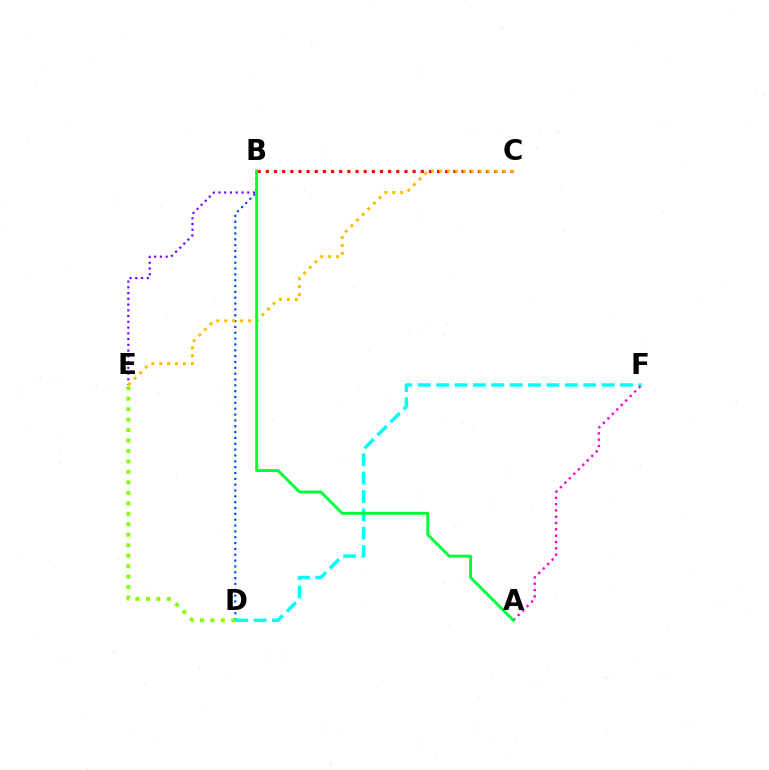{('B', 'C'): [{'color': '#ff0000', 'line_style': 'dotted', 'thickness': 2.22}], ('B', 'D'): [{'color': '#004bff', 'line_style': 'dotted', 'thickness': 1.59}], ('D', 'F'): [{'color': '#00fff6', 'line_style': 'dashed', 'thickness': 2.5}], ('A', 'F'): [{'color': '#ff00cf', 'line_style': 'dotted', 'thickness': 1.72}], ('D', 'E'): [{'color': '#84ff00', 'line_style': 'dotted', 'thickness': 2.84}], ('B', 'E'): [{'color': '#7200ff', 'line_style': 'dotted', 'thickness': 1.56}], ('C', 'E'): [{'color': '#ffbd00', 'line_style': 'dotted', 'thickness': 2.16}], ('A', 'B'): [{'color': '#00ff39', 'line_style': 'solid', 'thickness': 2.1}]}